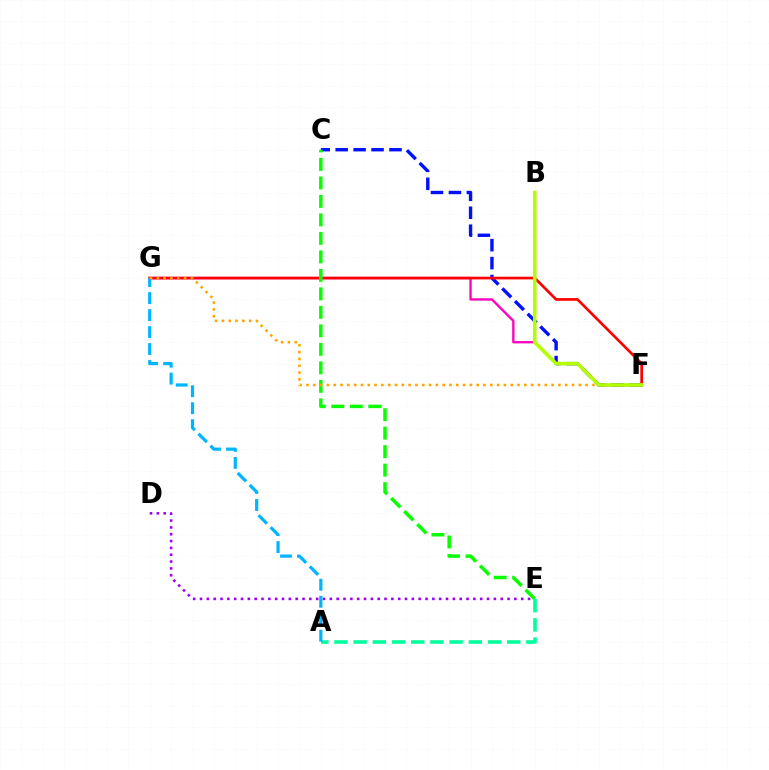{('F', 'G'): [{'color': '#ff00bd', 'line_style': 'solid', 'thickness': 1.68}, {'color': '#ff0000', 'line_style': 'solid', 'thickness': 1.93}, {'color': '#ffa500', 'line_style': 'dotted', 'thickness': 1.85}], ('C', 'F'): [{'color': '#0010ff', 'line_style': 'dashed', 'thickness': 2.44}], ('C', 'E'): [{'color': '#08ff00', 'line_style': 'dashed', 'thickness': 2.51}], ('D', 'E'): [{'color': '#9b00ff', 'line_style': 'dotted', 'thickness': 1.86}], ('A', 'E'): [{'color': '#00ff9d', 'line_style': 'dashed', 'thickness': 2.61}], ('A', 'G'): [{'color': '#00b5ff', 'line_style': 'dashed', 'thickness': 2.31}], ('B', 'F'): [{'color': '#b3ff00', 'line_style': 'solid', 'thickness': 2.59}]}